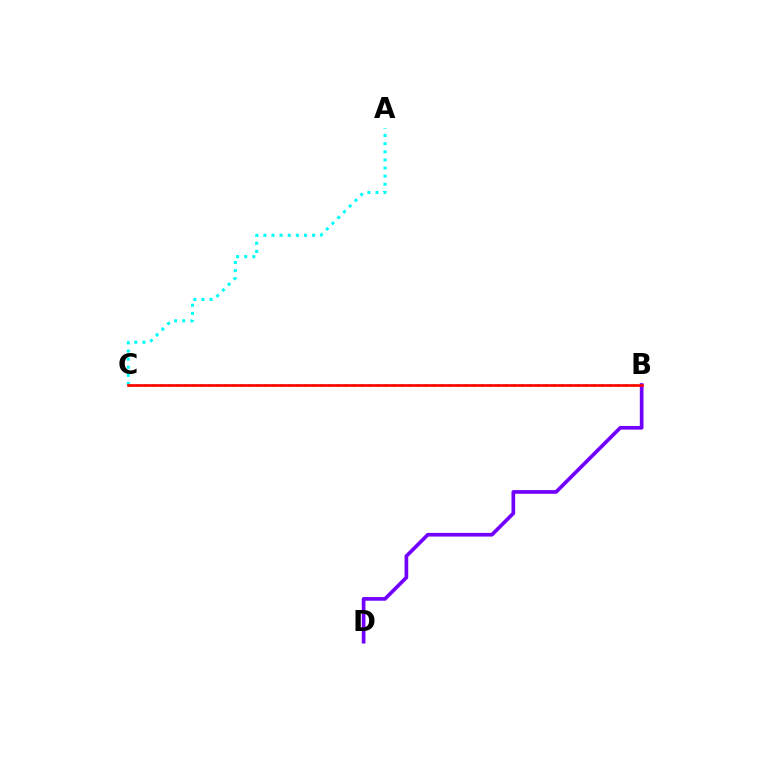{('A', 'C'): [{'color': '#00fff6', 'line_style': 'dotted', 'thickness': 2.2}], ('B', 'C'): [{'color': '#84ff00', 'line_style': 'dotted', 'thickness': 2.17}, {'color': '#ff0000', 'line_style': 'solid', 'thickness': 1.91}], ('B', 'D'): [{'color': '#7200ff', 'line_style': 'solid', 'thickness': 2.65}]}